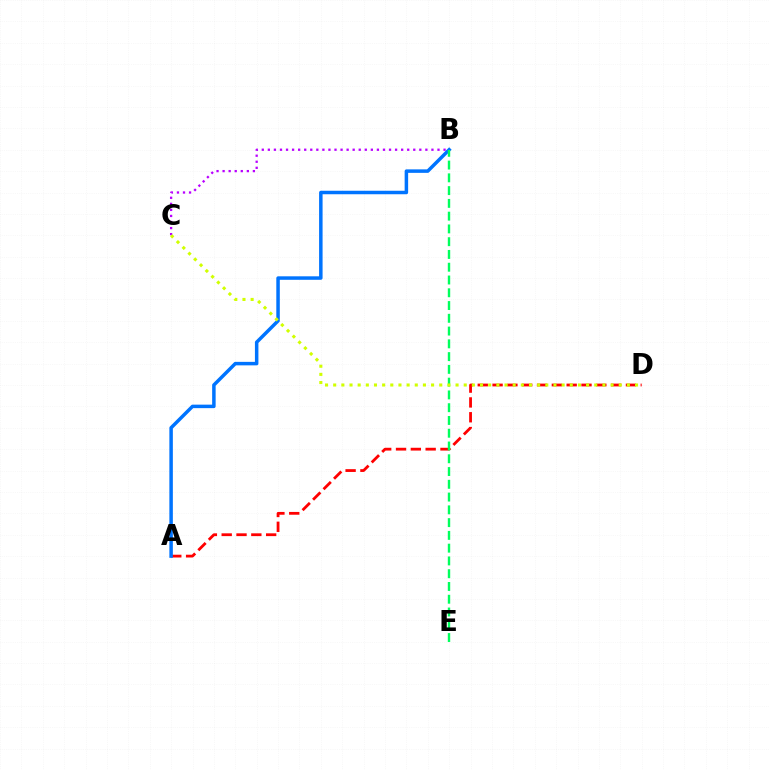{('A', 'D'): [{'color': '#ff0000', 'line_style': 'dashed', 'thickness': 2.01}], ('A', 'B'): [{'color': '#0074ff', 'line_style': 'solid', 'thickness': 2.51}], ('B', 'E'): [{'color': '#00ff5c', 'line_style': 'dashed', 'thickness': 1.73}], ('B', 'C'): [{'color': '#b900ff', 'line_style': 'dotted', 'thickness': 1.65}], ('C', 'D'): [{'color': '#d1ff00', 'line_style': 'dotted', 'thickness': 2.22}]}